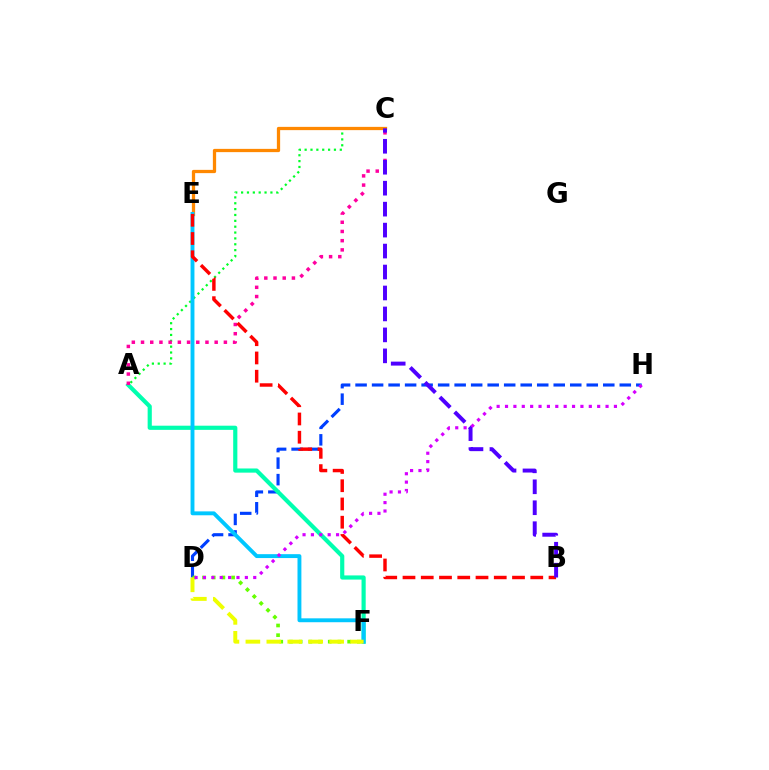{('D', 'H'): [{'color': '#003fff', 'line_style': 'dashed', 'thickness': 2.24}, {'color': '#d600ff', 'line_style': 'dotted', 'thickness': 2.28}], ('A', 'C'): [{'color': '#00ff27', 'line_style': 'dotted', 'thickness': 1.59}, {'color': '#ff00a0', 'line_style': 'dotted', 'thickness': 2.5}], ('C', 'E'): [{'color': '#ff8800', 'line_style': 'solid', 'thickness': 2.35}], ('A', 'F'): [{'color': '#00ffaf', 'line_style': 'solid', 'thickness': 3.0}], ('D', 'F'): [{'color': '#66ff00', 'line_style': 'dotted', 'thickness': 2.63}, {'color': '#eeff00', 'line_style': 'dashed', 'thickness': 2.84}], ('E', 'F'): [{'color': '#00c7ff', 'line_style': 'solid', 'thickness': 2.8}], ('B', 'E'): [{'color': '#ff0000', 'line_style': 'dashed', 'thickness': 2.48}], ('B', 'C'): [{'color': '#4f00ff', 'line_style': 'dashed', 'thickness': 2.85}]}